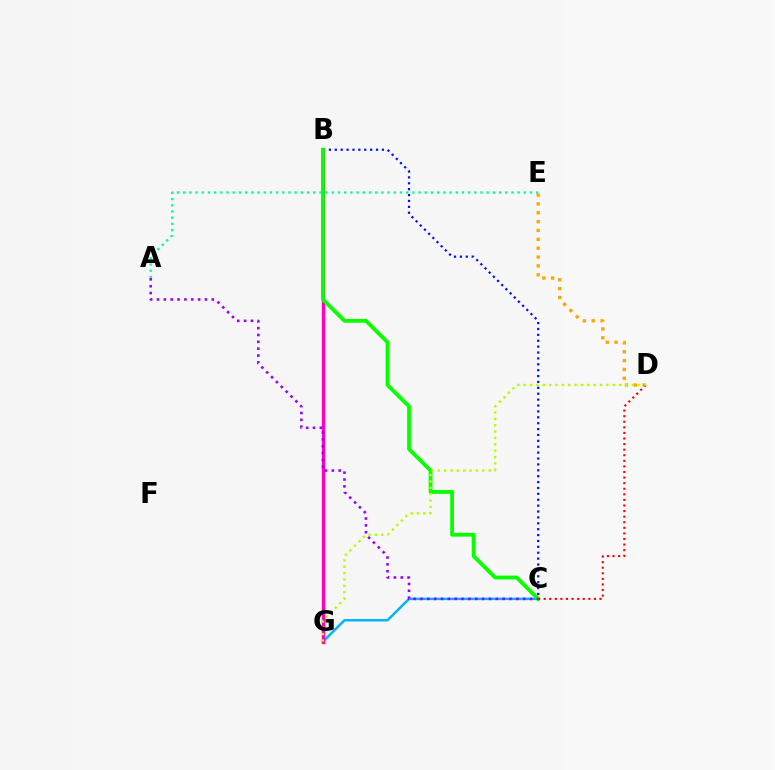{('A', 'E'): [{'color': '#00ff9d', 'line_style': 'dotted', 'thickness': 1.68}], ('C', 'G'): [{'color': '#00b5ff', 'line_style': 'solid', 'thickness': 1.79}], ('D', 'E'): [{'color': '#ffa500', 'line_style': 'dotted', 'thickness': 2.41}], ('B', 'C'): [{'color': '#0010ff', 'line_style': 'dotted', 'thickness': 1.6}, {'color': '#08ff00', 'line_style': 'solid', 'thickness': 2.73}], ('B', 'G'): [{'color': '#ff00bd', 'line_style': 'solid', 'thickness': 2.43}], ('C', 'D'): [{'color': '#ff0000', 'line_style': 'dotted', 'thickness': 1.52}], ('A', 'C'): [{'color': '#9b00ff', 'line_style': 'dotted', 'thickness': 1.86}], ('D', 'G'): [{'color': '#b3ff00', 'line_style': 'dotted', 'thickness': 1.73}]}